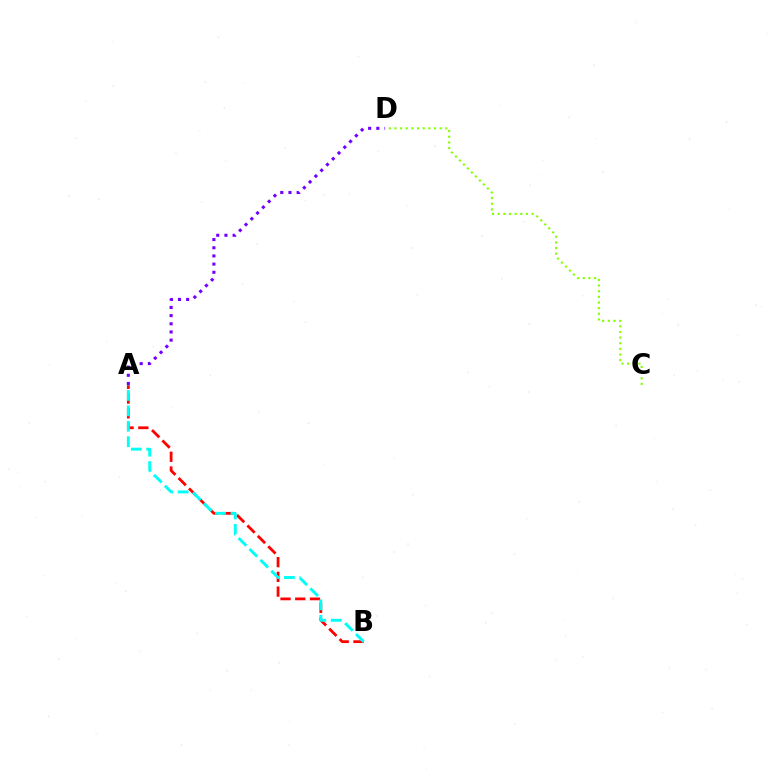{('C', 'D'): [{'color': '#84ff00', 'line_style': 'dotted', 'thickness': 1.53}], ('A', 'B'): [{'color': '#ff0000', 'line_style': 'dashed', 'thickness': 2.0}, {'color': '#00fff6', 'line_style': 'dashed', 'thickness': 2.09}], ('A', 'D'): [{'color': '#7200ff', 'line_style': 'dotted', 'thickness': 2.22}]}